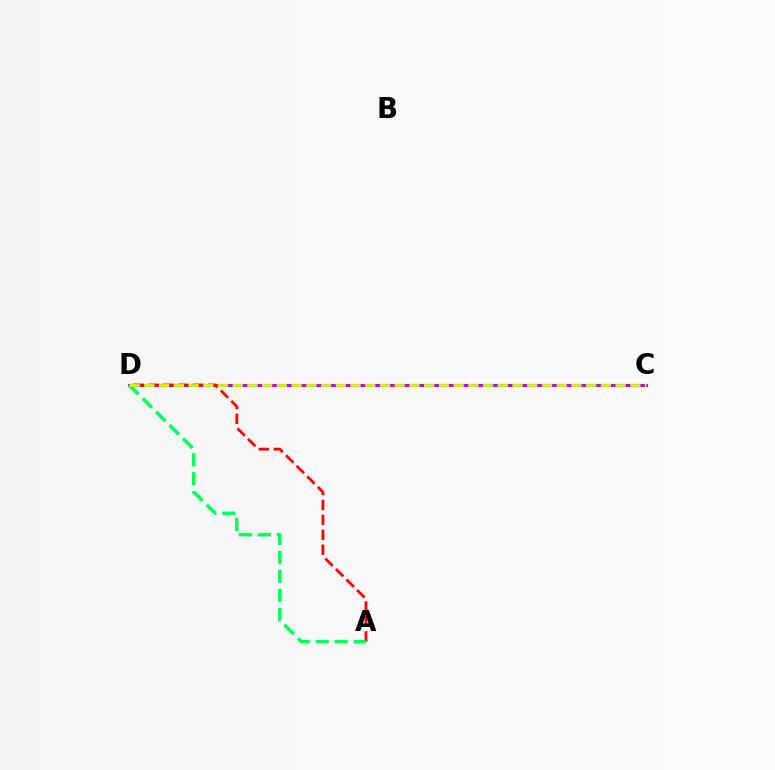{('C', 'D'): [{'color': '#0074ff', 'line_style': 'solid', 'thickness': 2.12}, {'color': '#b900ff', 'line_style': 'solid', 'thickness': 2.26}, {'color': '#d1ff00', 'line_style': 'dashed', 'thickness': 2.0}], ('A', 'D'): [{'color': '#ff0000', 'line_style': 'dashed', 'thickness': 2.03}, {'color': '#00ff5c', 'line_style': 'dashed', 'thickness': 2.58}]}